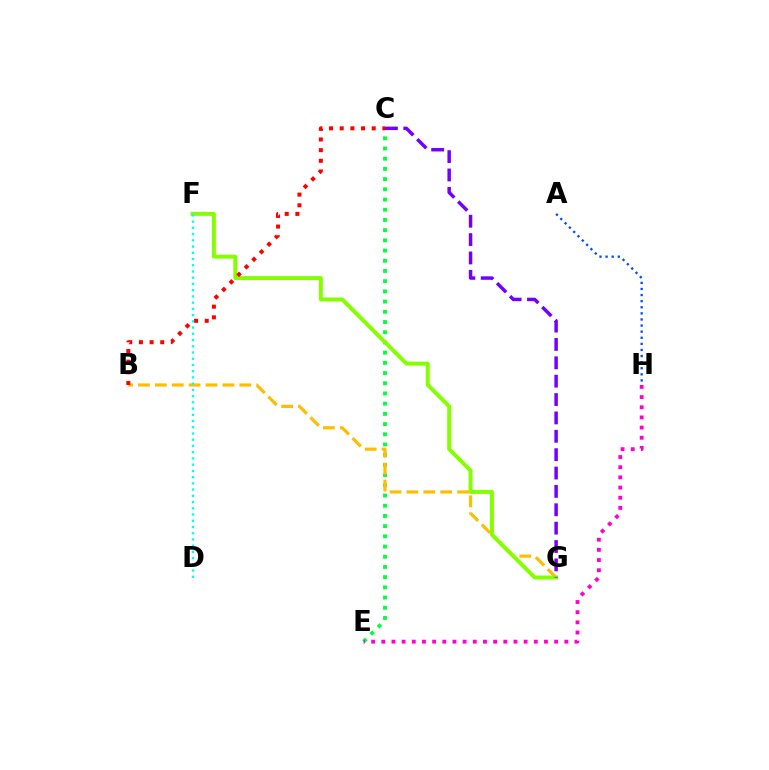{('C', 'E'): [{'color': '#00ff39', 'line_style': 'dotted', 'thickness': 2.77}], ('B', 'G'): [{'color': '#ffbd00', 'line_style': 'dashed', 'thickness': 2.29}], ('F', 'G'): [{'color': '#84ff00', 'line_style': 'solid', 'thickness': 2.85}], ('A', 'H'): [{'color': '#004bff', 'line_style': 'dotted', 'thickness': 1.66}], ('C', 'G'): [{'color': '#7200ff', 'line_style': 'dashed', 'thickness': 2.5}], ('E', 'H'): [{'color': '#ff00cf', 'line_style': 'dotted', 'thickness': 2.76}], ('B', 'C'): [{'color': '#ff0000', 'line_style': 'dotted', 'thickness': 2.9}], ('D', 'F'): [{'color': '#00fff6', 'line_style': 'dotted', 'thickness': 1.69}]}